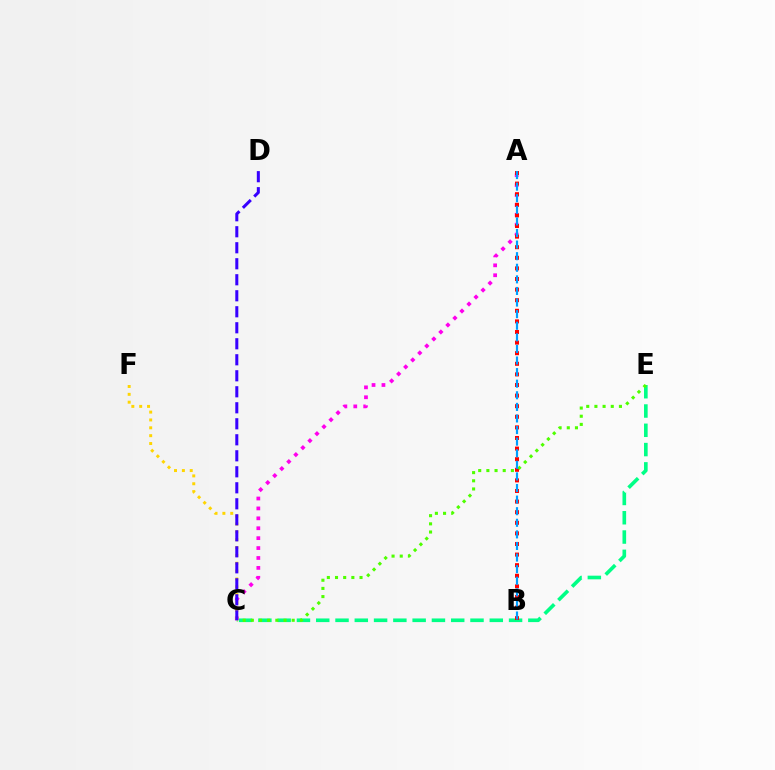{('A', 'C'): [{'color': '#ff00ed', 'line_style': 'dotted', 'thickness': 2.69}], ('C', 'E'): [{'color': '#00ff86', 'line_style': 'dashed', 'thickness': 2.62}, {'color': '#4fff00', 'line_style': 'dotted', 'thickness': 2.22}], ('C', 'F'): [{'color': '#ffd500', 'line_style': 'dotted', 'thickness': 2.13}], ('A', 'B'): [{'color': '#ff0000', 'line_style': 'dotted', 'thickness': 2.88}, {'color': '#009eff', 'line_style': 'dashed', 'thickness': 1.57}], ('C', 'D'): [{'color': '#3700ff', 'line_style': 'dashed', 'thickness': 2.17}]}